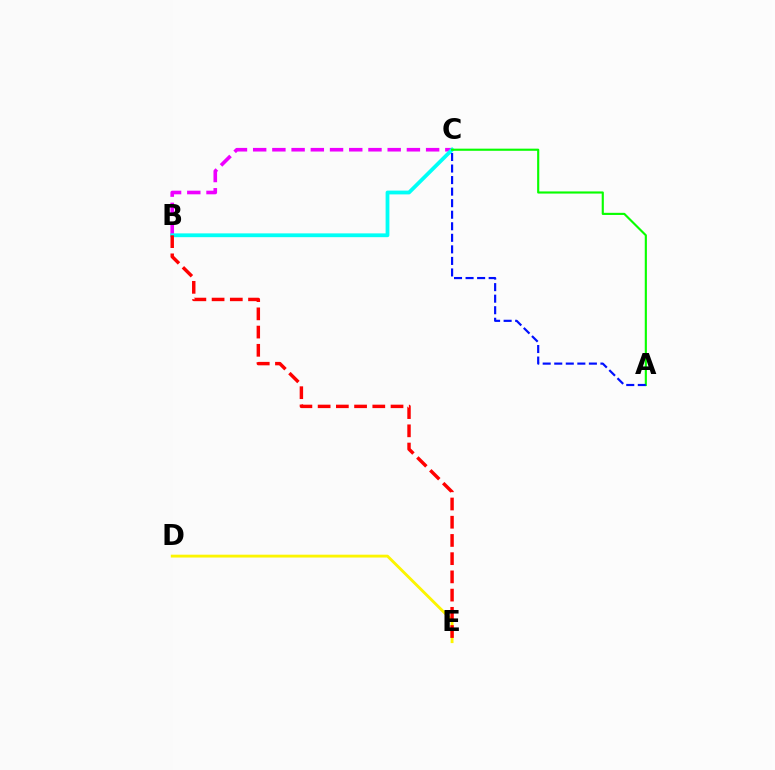{('B', 'C'): [{'color': '#ee00ff', 'line_style': 'dashed', 'thickness': 2.61}, {'color': '#00fff6', 'line_style': 'solid', 'thickness': 2.73}], ('A', 'C'): [{'color': '#08ff00', 'line_style': 'solid', 'thickness': 1.54}, {'color': '#0010ff', 'line_style': 'dashed', 'thickness': 1.57}], ('D', 'E'): [{'color': '#fcf500', 'line_style': 'solid', 'thickness': 2.06}], ('B', 'E'): [{'color': '#ff0000', 'line_style': 'dashed', 'thickness': 2.48}]}